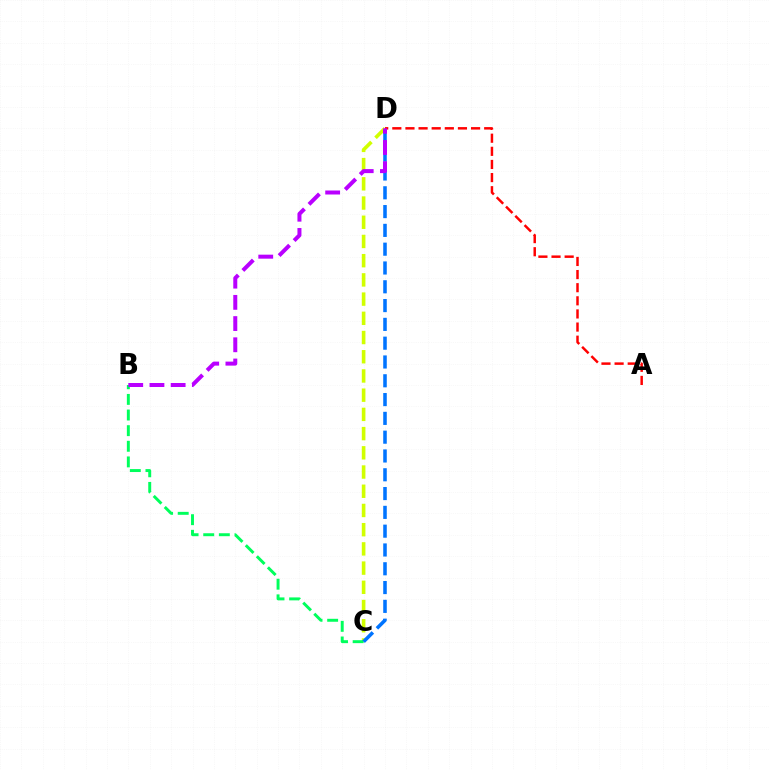{('C', 'D'): [{'color': '#d1ff00', 'line_style': 'dashed', 'thickness': 2.61}, {'color': '#0074ff', 'line_style': 'dashed', 'thickness': 2.55}], ('B', 'C'): [{'color': '#00ff5c', 'line_style': 'dashed', 'thickness': 2.12}], ('A', 'D'): [{'color': '#ff0000', 'line_style': 'dashed', 'thickness': 1.78}], ('B', 'D'): [{'color': '#b900ff', 'line_style': 'dashed', 'thickness': 2.88}]}